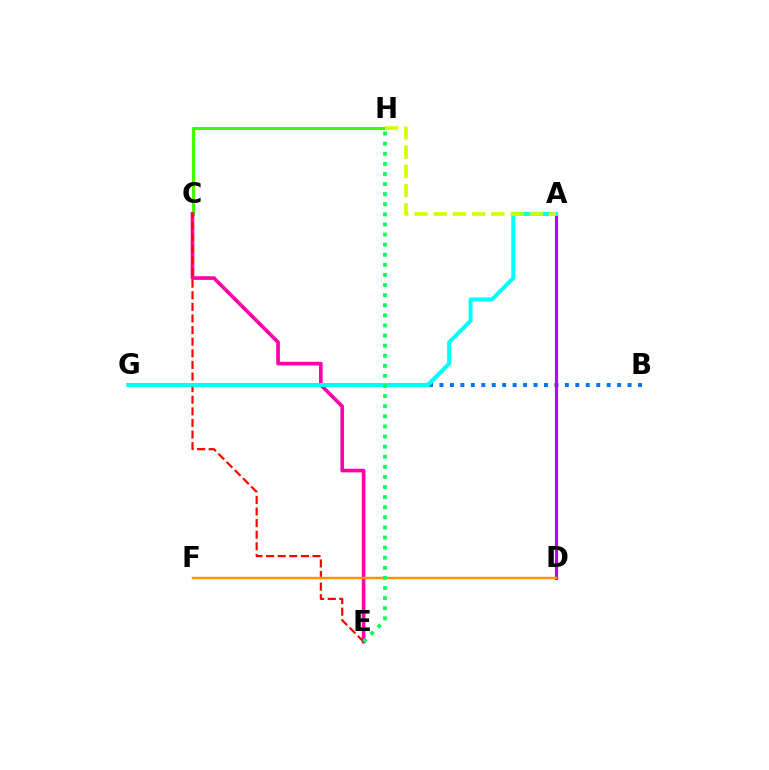{('B', 'G'): [{'color': '#0074ff', 'line_style': 'dotted', 'thickness': 2.84}], ('A', 'D'): [{'color': '#2500ff', 'line_style': 'dotted', 'thickness': 1.86}, {'color': '#b900ff', 'line_style': 'solid', 'thickness': 2.28}], ('C', 'H'): [{'color': '#3dff00', 'line_style': 'solid', 'thickness': 2.23}], ('C', 'E'): [{'color': '#ff00ac', 'line_style': 'solid', 'thickness': 2.63}, {'color': '#ff0000', 'line_style': 'dashed', 'thickness': 1.58}], ('D', 'F'): [{'color': '#ff9400', 'line_style': 'solid', 'thickness': 1.77}], ('A', 'G'): [{'color': '#00fff6', 'line_style': 'solid', 'thickness': 2.89}], ('A', 'H'): [{'color': '#d1ff00', 'line_style': 'dashed', 'thickness': 2.61}], ('E', 'H'): [{'color': '#00ff5c', 'line_style': 'dotted', 'thickness': 2.74}]}